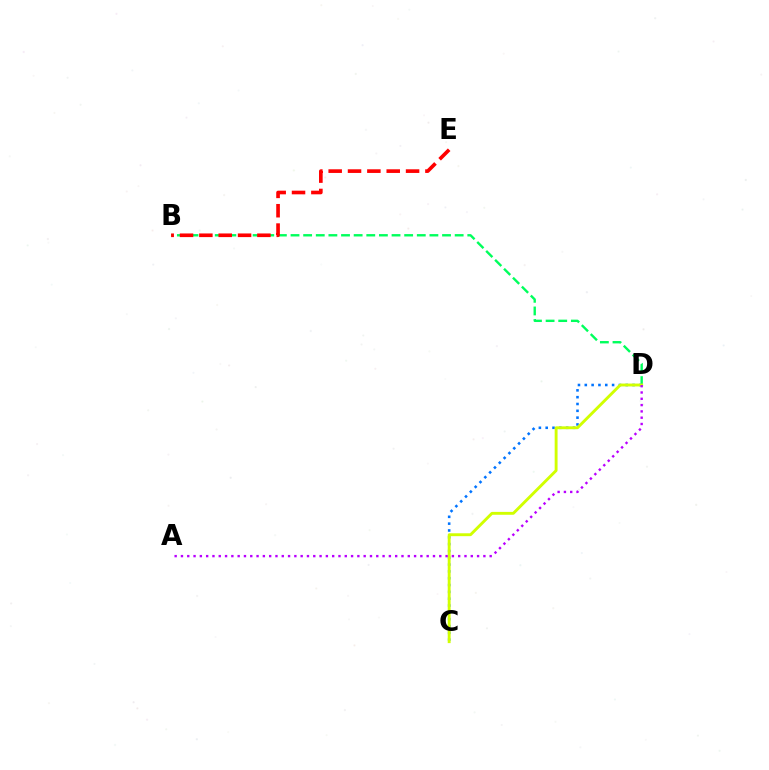{('B', 'D'): [{'color': '#00ff5c', 'line_style': 'dashed', 'thickness': 1.72}], ('C', 'D'): [{'color': '#0074ff', 'line_style': 'dotted', 'thickness': 1.85}, {'color': '#d1ff00', 'line_style': 'solid', 'thickness': 2.08}], ('A', 'D'): [{'color': '#b900ff', 'line_style': 'dotted', 'thickness': 1.71}], ('B', 'E'): [{'color': '#ff0000', 'line_style': 'dashed', 'thickness': 2.63}]}